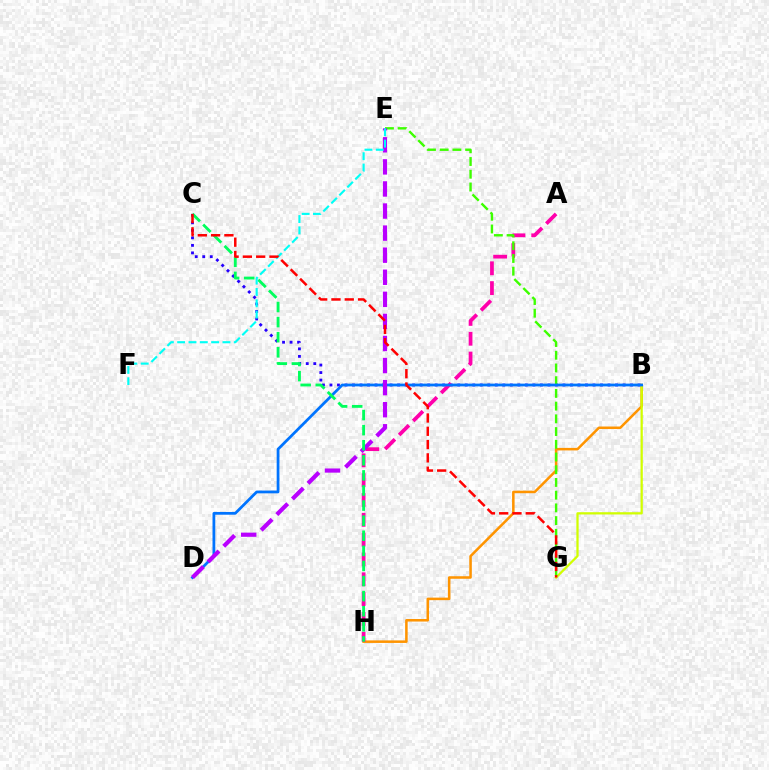{('B', 'H'): [{'color': '#ff9400', 'line_style': 'solid', 'thickness': 1.82}], ('B', 'C'): [{'color': '#2500ff', 'line_style': 'dotted', 'thickness': 2.04}], ('A', 'H'): [{'color': '#ff00ac', 'line_style': 'dashed', 'thickness': 2.69}], ('B', 'G'): [{'color': '#d1ff00', 'line_style': 'solid', 'thickness': 1.63}], ('E', 'G'): [{'color': '#3dff00', 'line_style': 'dashed', 'thickness': 1.73}], ('B', 'D'): [{'color': '#0074ff', 'line_style': 'solid', 'thickness': 1.99}], ('D', 'E'): [{'color': '#b900ff', 'line_style': 'dashed', 'thickness': 3.0}], ('C', 'H'): [{'color': '#00ff5c', 'line_style': 'dashed', 'thickness': 2.05}], ('E', 'F'): [{'color': '#00fff6', 'line_style': 'dashed', 'thickness': 1.54}], ('C', 'G'): [{'color': '#ff0000', 'line_style': 'dashed', 'thickness': 1.81}]}